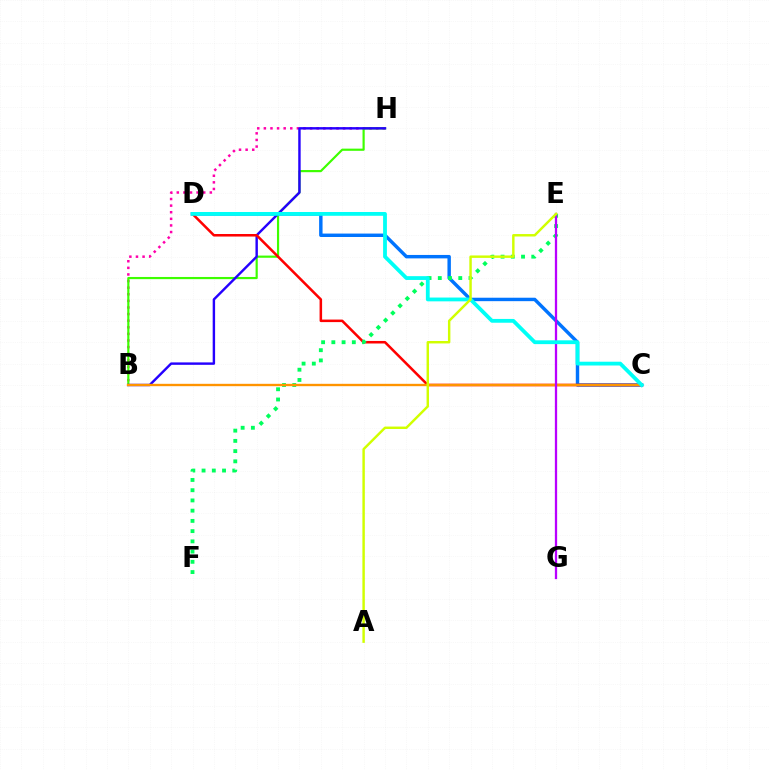{('B', 'H'): [{'color': '#ff00ac', 'line_style': 'dotted', 'thickness': 1.79}, {'color': '#3dff00', 'line_style': 'solid', 'thickness': 1.57}, {'color': '#2500ff', 'line_style': 'solid', 'thickness': 1.74}], ('C', 'D'): [{'color': '#0074ff', 'line_style': 'solid', 'thickness': 2.47}, {'color': '#ff0000', 'line_style': 'solid', 'thickness': 1.83}, {'color': '#00fff6', 'line_style': 'solid', 'thickness': 2.73}], ('E', 'F'): [{'color': '#00ff5c', 'line_style': 'dotted', 'thickness': 2.78}], ('B', 'C'): [{'color': '#ff9400', 'line_style': 'solid', 'thickness': 1.7}], ('E', 'G'): [{'color': '#b900ff', 'line_style': 'solid', 'thickness': 1.65}], ('A', 'E'): [{'color': '#d1ff00', 'line_style': 'solid', 'thickness': 1.76}]}